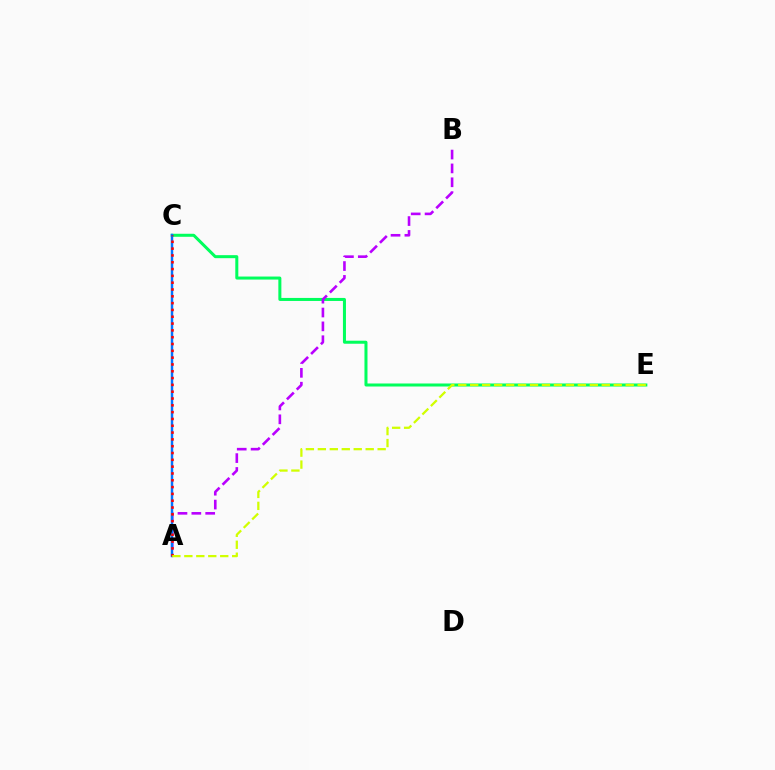{('C', 'E'): [{'color': '#00ff5c', 'line_style': 'solid', 'thickness': 2.18}], ('A', 'B'): [{'color': '#b900ff', 'line_style': 'dashed', 'thickness': 1.88}], ('A', 'C'): [{'color': '#0074ff', 'line_style': 'solid', 'thickness': 1.76}, {'color': '#ff0000', 'line_style': 'dotted', 'thickness': 1.85}], ('A', 'E'): [{'color': '#d1ff00', 'line_style': 'dashed', 'thickness': 1.62}]}